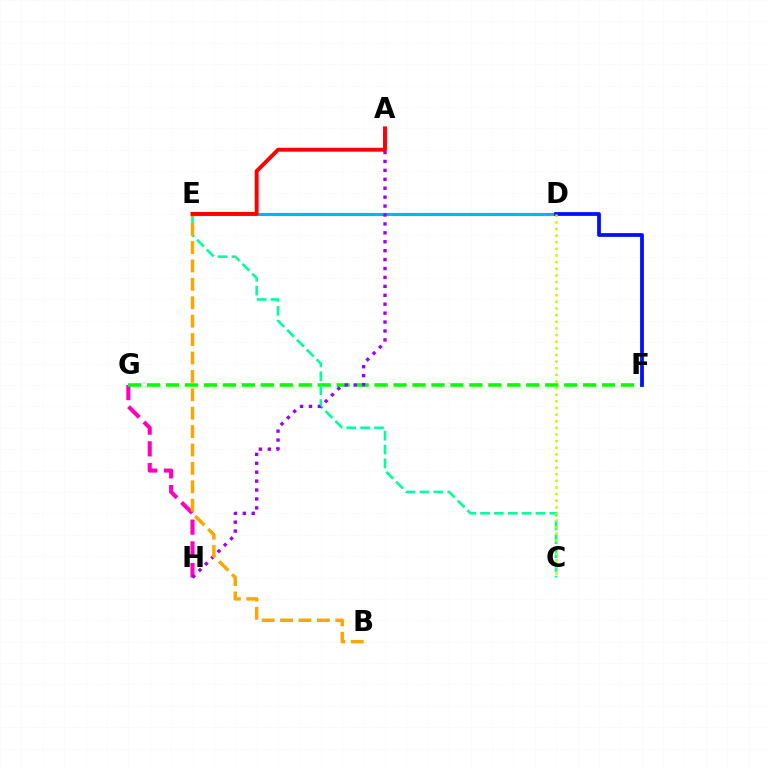{('D', 'E'): [{'color': '#00b5ff', 'line_style': 'solid', 'thickness': 2.25}], ('G', 'H'): [{'color': '#ff00bd', 'line_style': 'dashed', 'thickness': 2.95}], ('F', 'G'): [{'color': '#08ff00', 'line_style': 'dashed', 'thickness': 2.58}], ('C', 'E'): [{'color': '#00ff9d', 'line_style': 'dashed', 'thickness': 1.88}], ('A', 'H'): [{'color': '#9b00ff', 'line_style': 'dotted', 'thickness': 2.42}], ('B', 'E'): [{'color': '#ffa500', 'line_style': 'dashed', 'thickness': 2.5}], ('D', 'F'): [{'color': '#0010ff', 'line_style': 'solid', 'thickness': 2.72}], ('C', 'D'): [{'color': '#b3ff00', 'line_style': 'dotted', 'thickness': 1.8}], ('A', 'E'): [{'color': '#ff0000', 'line_style': 'solid', 'thickness': 2.81}]}